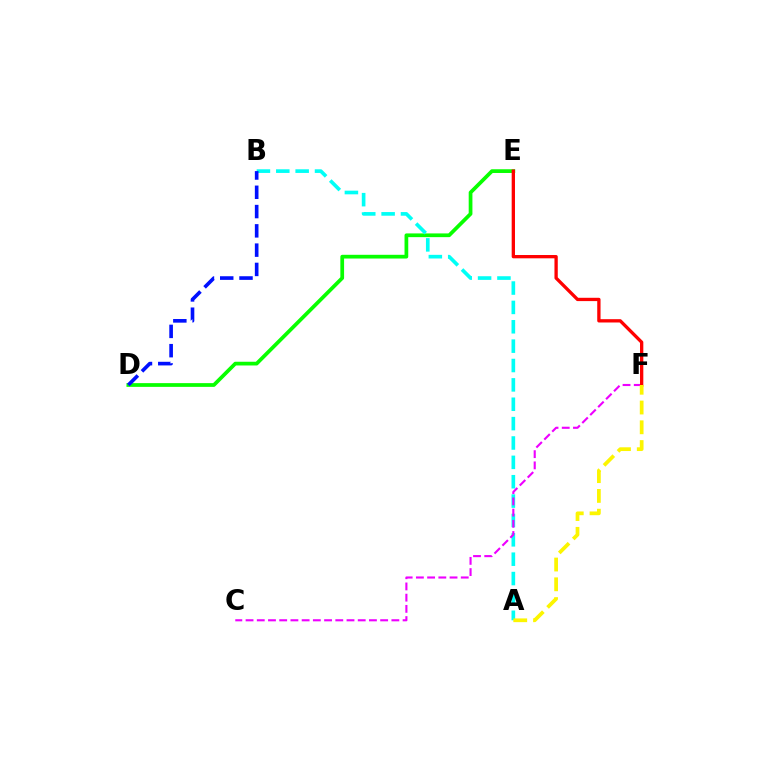{('D', 'E'): [{'color': '#08ff00', 'line_style': 'solid', 'thickness': 2.69}], ('A', 'B'): [{'color': '#00fff6', 'line_style': 'dashed', 'thickness': 2.63}], ('C', 'F'): [{'color': '#ee00ff', 'line_style': 'dashed', 'thickness': 1.52}], ('B', 'D'): [{'color': '#0010ff', 'line_style': 'dashed', 'thickness': 2.62}], ('E', 'F'): [{'color': '#ff0000', 'line_style': 'solid', 'thickness': 2.38}], ('A', 'F'): [{'color': '#fcf500', 'line_style': 'dashed', 'thickness': 2.69}]}